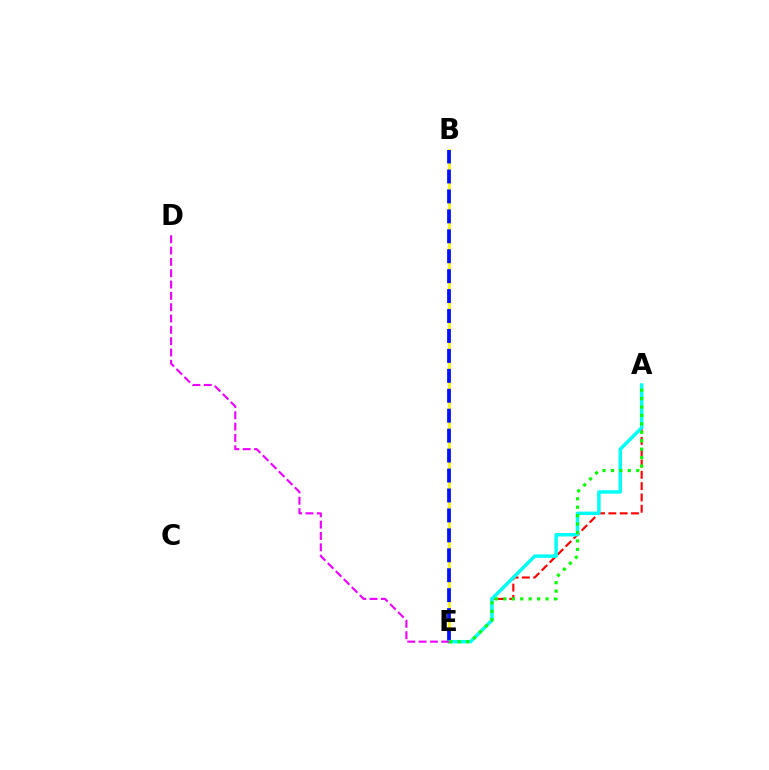{('A', 'E'): [{'color': '#ff0000', 'line_style': 'dashed', 'thickness': 1.54}, {'color': '#00fff6', 'line_style': 'solid', 'thickness': 2.48}, {'color': '#08ff00', 'line_style': 'dotted', 'thickness': 2.29}], ('B', 'E'): [{'color': '#fcf500', 'line_style': 'solid', 'thickness': 1.86}, {'color': '#0010ff', 'line_style': 'dashed', 'thickness': 2.71}], ('D', 'E'): [{'color': '#ee00ff', 'line_style': 'dashed', 'thickness': 1.54}]}